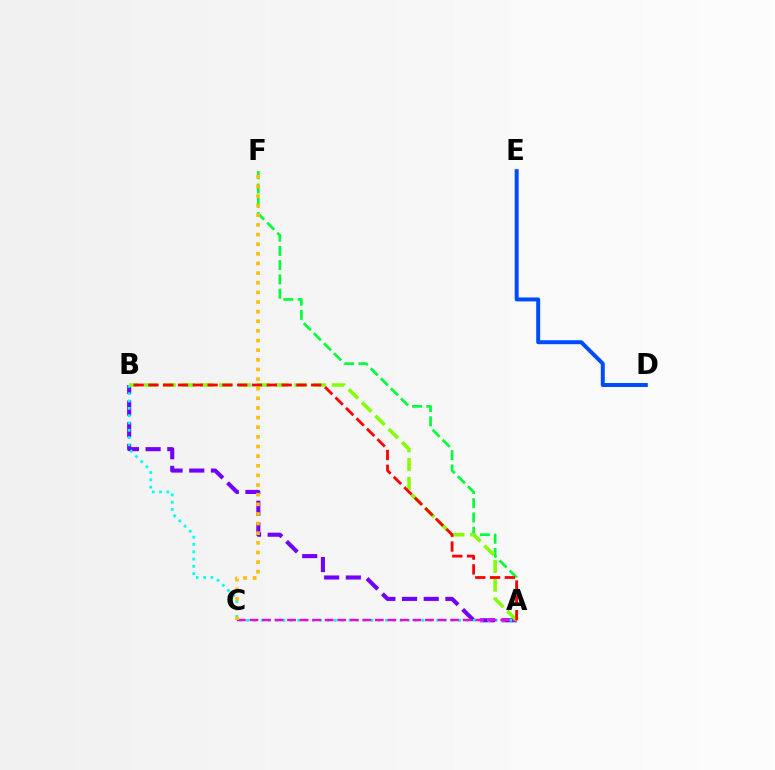{('A', 'B'): [{'color': '#7200ff', 'line_style': 'dashed', 'thickness': 2.94}, {'color': '#00fff6', 'line_style': 'dotted', 'thickness': 1.99}, {'color': '#84ff00', 'line_style': 'dashed', 'thickness': 2.55}, {'color': '#ff0000', 'line_style': 'dashed', 'thickness': 2.01}], ('D', 'E'): [{'color': '#004bff', 'line_style': 'solid', 'thickness': 2.85}], ('A', 'F'): [{'color': '#00ff39', 'line_style': 'dashed', 'thickness': 1.94}], ('A', 'C'): [{'color': '#ff00cf', 'line_style': 'dashed', 'thickness': 1.7}], ('C', 'F'): [{'color': '#ffbd00', 'line_style': 'dotted', 'thickness': 2.62}]}